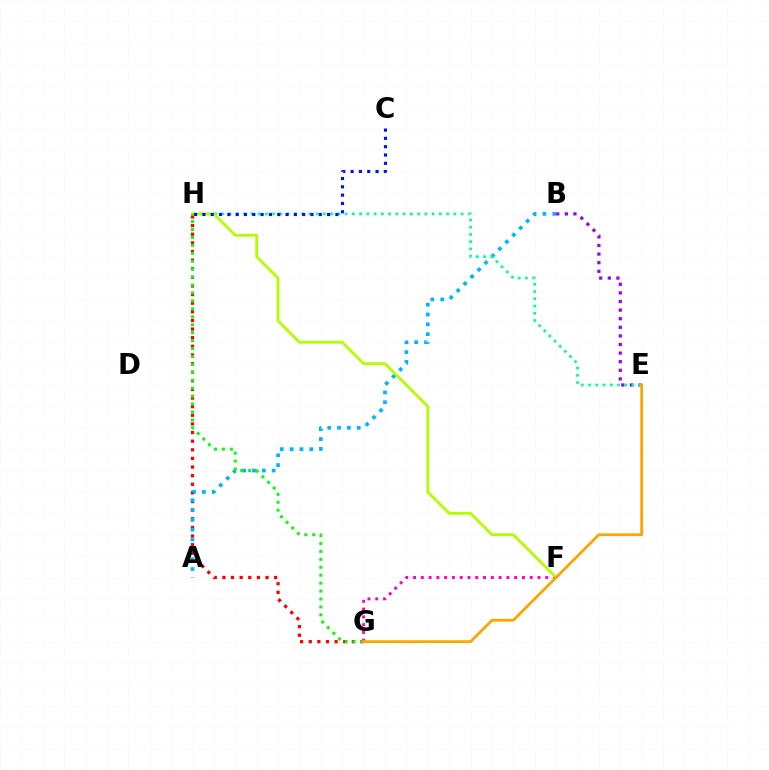{('G', 'H'): [{'color': '#ff0000', 'line_style': 'dotted', 'thickness': 2.34}, {'color': '#08ff00', 'line_style': 'dotted', 'thickness': 2.16}], ('B', 'E'): [{'color': '#9b00ff', 'line_style': 'dotted', 'thickness': 2.34}], ('A', 'B'): [{'color': '#00b5ff', 'line_style': 'dotted', 'thickness': 2.67}], ('F', 'G'): [{'color': '#ff00bd', 'line_style': 'dotted', 'thickness': 2.11}], ('E', 'H'): [{'color': '#00ff9d', 'line_style': 'dotted', 'thickness': 1.97}], ('F', 'H'): [{'color': '#b3ff00', 'line_style': 'solid', 'thickness': 2.03}], ('C', 'H'): [{'color': '#0010ff', 'line_style': 'dotted', 'thickness': 2.26}], ('E', 'G'): [{'color': '#ffa500', 'line_style': 'solid', 'thickness': 2.01}]}